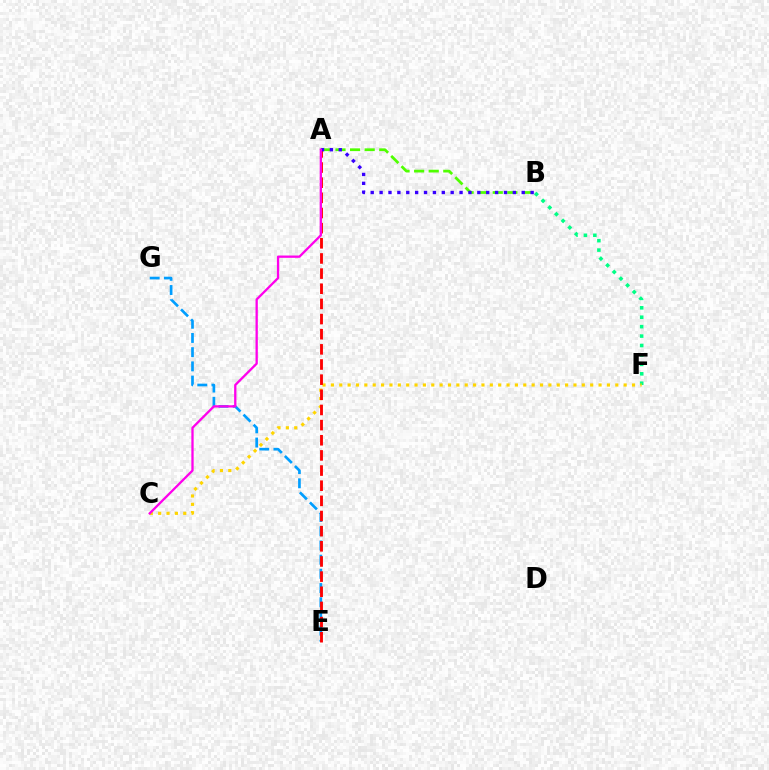{('A', 'B'): [{'color': '#4fff00', 'line_style': 'dashed', 'thickness': 1.98}, {'color': '#3700ff', 'line_style': 'dotted', 'thickness': 2.41}], ('E', 'G'): [{'color': '#009eff', 'line_style': 'dashed', 'thickness': 1.93}], ('B', 'F'): [{'color': '#00ff86', 'line_style': 'dotted', 'thickness': 2.56}], ('C', 'F'): [{'color': '#ffd500', 'line_style': 'dotted', 'thickness': 2.27}], ('A', 'E'): [{'color': '#ff0000', 'line_style': 'dashed', 'thickness': 2.06}], ('A', 'C'): [{'color': '#ff00ed', 'line_style': 'solid', 'thickness': 1.66}]}